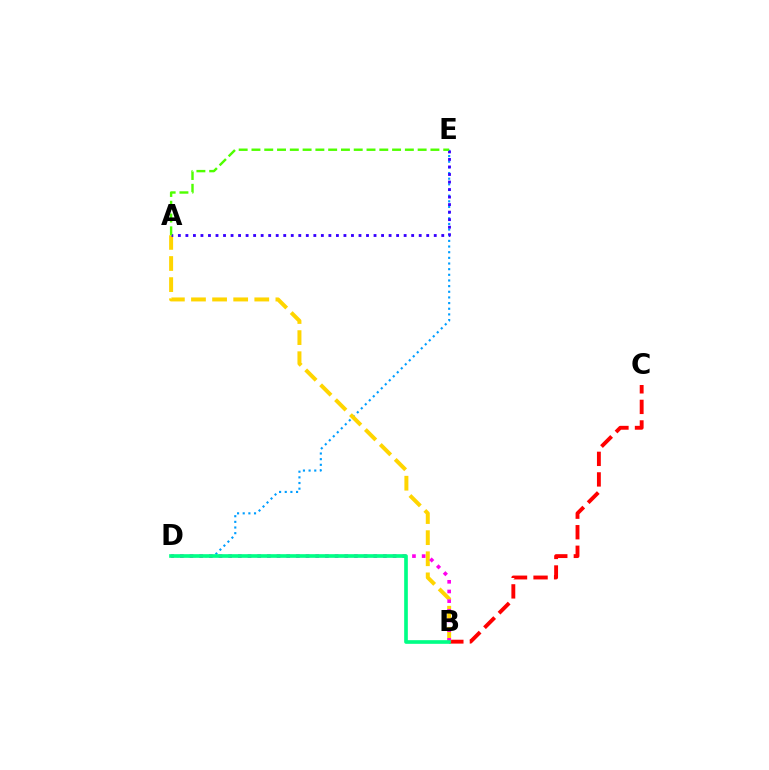{('B', 'C'): [{'color': '#ff0000', 'line_style': 'dashed', 'thickness': 2.79}], ('D', 'E'): [{'color': '#009eff', 'line_style': 'dotted', 'thickness': 1.54}], ('A', 'B'): [{'color': '#ffd500', 'line_style': 'dashed', 'thickness': 2.87}], ('A', 'E'): [{'color': '#3700ff', 'line_style': 'dotted', 'thickness': 2.04}, {'color': '#4fff00', 'line_style': 'dashed', 'thickness': 1.74}], ('B', 'D'): [{'color': '#ff00ed', 'line_style': 'dotted', 'thickness': 2.63}, {'color': '#00ff86', 'line_style': 'solid', 'thickness': 2.64}]}